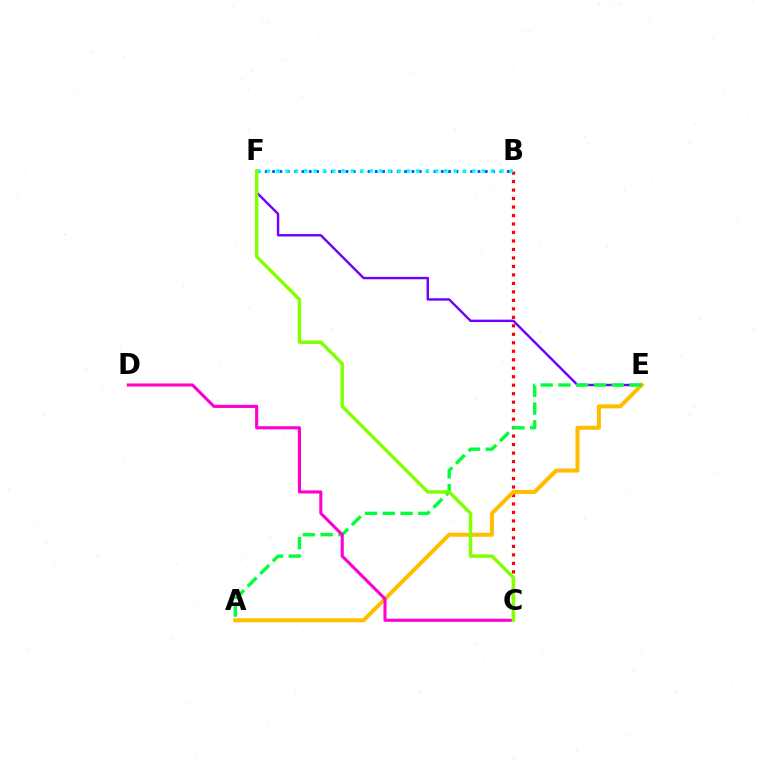{('E', 'F'): [{'color': '#7200ff', 'line_style': 'solid', 'thickness': 1.74}], ('B', 'C'): [{'color': '#ff0000', 'line_style': 'dotted', 'thickness': 2.31}], ('B', 'F'): [{'color': '#004bff', 'line_style': 'dotted', 'thickness': 1.99}, {'color': '#00fff6', 'line_style': 'dotted', 'thickness': 2.54}], ('A', 'E'): [{'color': '#ffbd00', 'line_style': 'solid', 'thickness': 2.9}, {'color': '#00ff39', 'line_style': 'dashed', 'thickness': 2.41}], ('C', 'D'): [{'color': '#ff00cf', 'line_style': 'solid', 'thickness': 2.23}], ('C', 'F'): [{'color': '#84ff00', 'line_style': 'solid', 'thickness': 2.47}]}